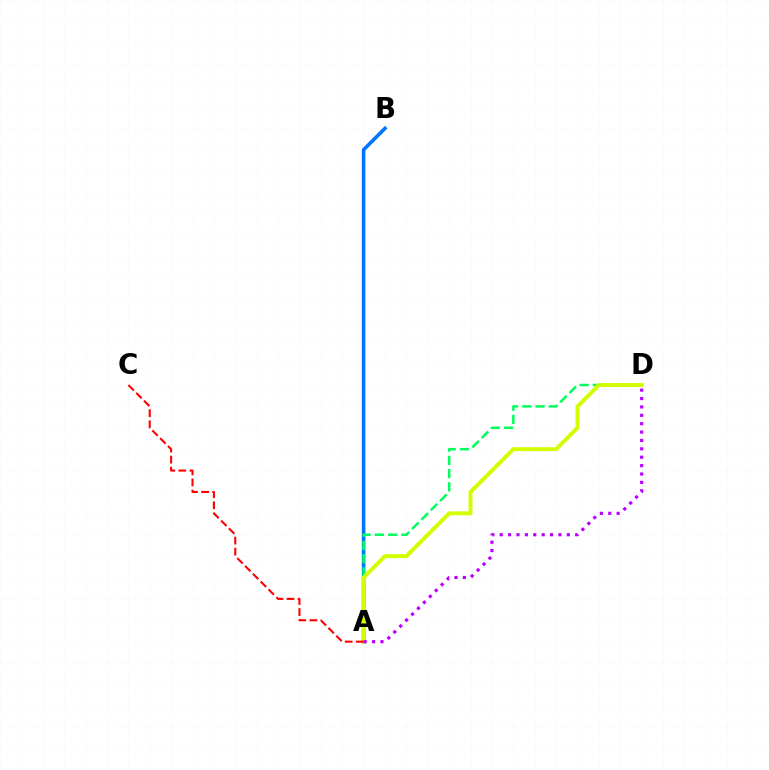{('A', 'B'): [{'color': '#0074ff', 'line_style': 'solid', 'thickness': 2.57}], ('A', 'D'): [{'color': '#00ff5c', 'line_style': 'dashed', 'thickness': 1.8}, {'color': '#d1ff00', 'line_style': 'solid', 'thickness': 2.84}, {'color': '#b900ff', 'line_style': 'dotted', 'thickness': 2.28}], ('A', 'C'): [{'color': '#ff0000', 'line_style': 'dashed', 'thickness': 1.5}]}